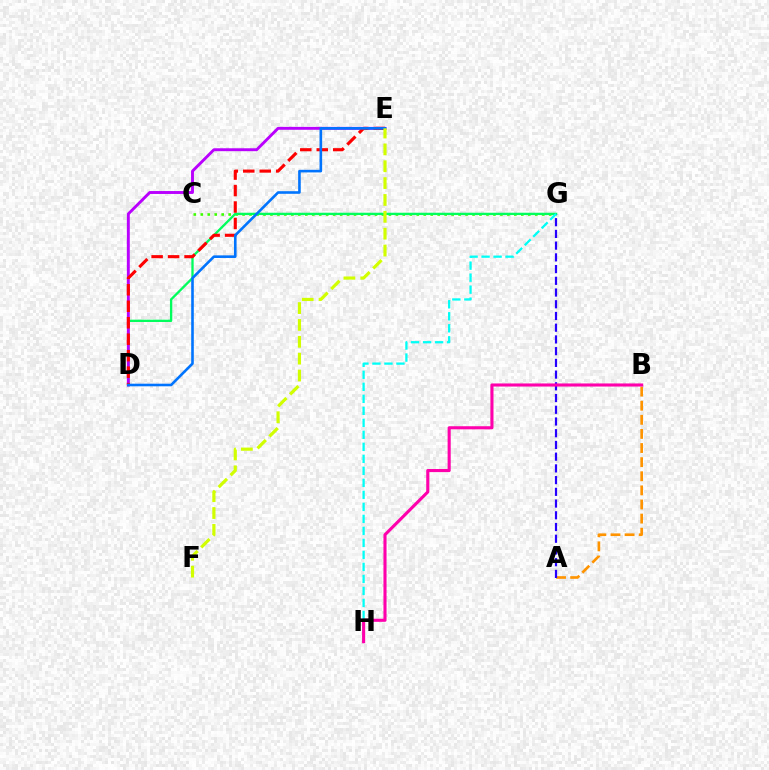{('C', 'G'): [{'color': '#3dff00', 'line_style': 'dotted', 'thickness': 1.89}], ('A', 'B'): [{'color': '#ff9400', 'line_style': 'dashed', 'thickness': 1.92}], ('D', 'G'): [{'color': '#00ff5c', 'line_style': 'solid', 'thickness': 1.67}], ('A', 'G'): [{'color': '#2500ff', 'line_style': 'dashed', 'thickness': 1.59}], ('G', 'H'): [{'color': '#00fff6', 'line_style': 'dashed', 'thickness': 1.63}], ('D', 'E'): [{'color': '#b900ff', 'line_style': 'solid', 'thickness': 2.09}, {'color': '#ff0000', 'line_style': 'dashed', 'thickness': 2.24}, {'color': '#0074ff', 'line_style': 'solid', 'thickness': 1.88}], ('B', 'H'): [{'color': '#ff00ac', 'line_style': 'solid', 'thickness': 2.23}], ('E', 'F'): [{'color': '#d1ff00', 'line_style': 'dashed', 'thickness': 2.29}]}